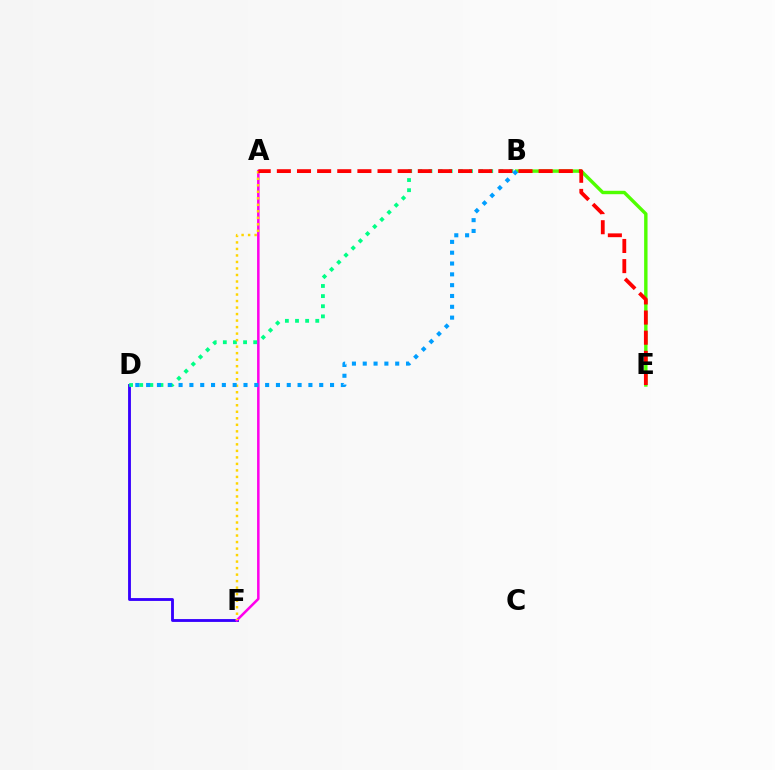{('D', 'F'): [{'color': '#3700ff', 'line_style': 'solid', 'thickness': 2.05}], ('A', 'F'): [{'color': '#ff00ed', 'line_style': 'solid', 'thickness': 1.82}, {'color': '#ffd500', 'line_style': 'dotted', 'thickness': 1.77}], ('B', 'D'): [{'color': '#00ff86', 'line_style': 'dotted', 'thickness': 2.75}, {'color': '#009eff', 'line_style': 'dotted', 'thickness': 2.94}], ('B', 'E'): [{'color': '#4fff00', 'line_style': 'solid', 'thickness': 2.45}], ('A', 'E'): [{'color': '#ff0000', 'line_style': 'dashed', 'thickness': 2.74}]}